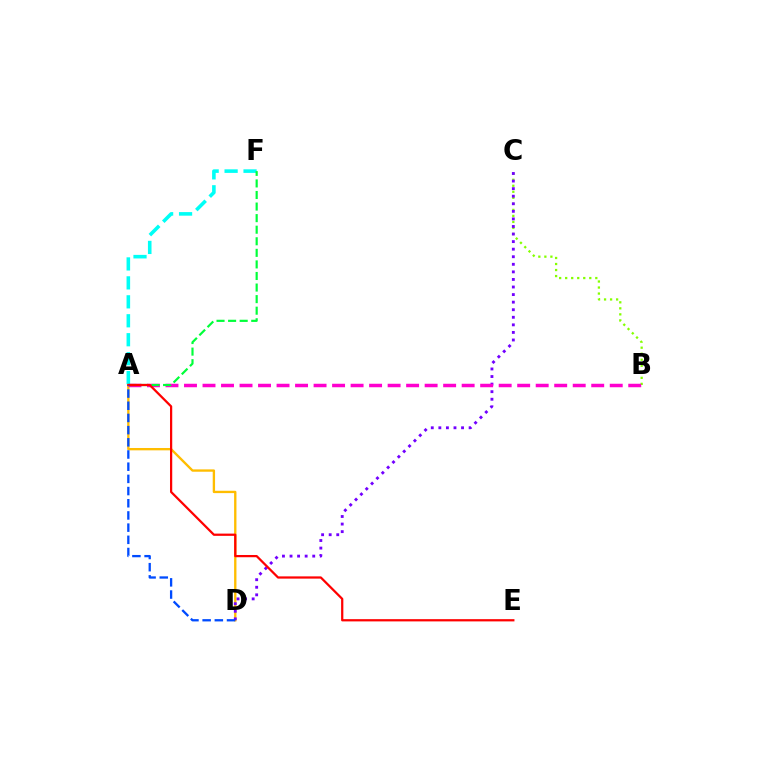{('B', 'C'): [{'color': '#84ff00', 'line_style': 'dotted', 'thickness': 1.64}], ('A', 'D'): [{'color': '#ffbd00', 'line_style': 'solid', 'thickness': 1.69}, {'color': '#004bff', 'line_style': 'dashed', 'thickness': 1.66}], ('C', 'D'): [{'color': '#7200ff', 'line_style': 'dotted', 'thickness': 2.06}], ('A', 'F'): [{'color': '#00fff6', 'line_style': 'dashed', 'thickness': 2.57}, {'color': '#00ff39', 'line_style': 'dashed', 'thickness': 1.57}], ('A', 'B'): [{'color': '#ff00cf', 'line_style': 'dashed', 'thickness': 2.51}], ('A', 'E'): [{'color': '#ff0000', 'line_style': 'solid', 'thickness': 1.61}]}